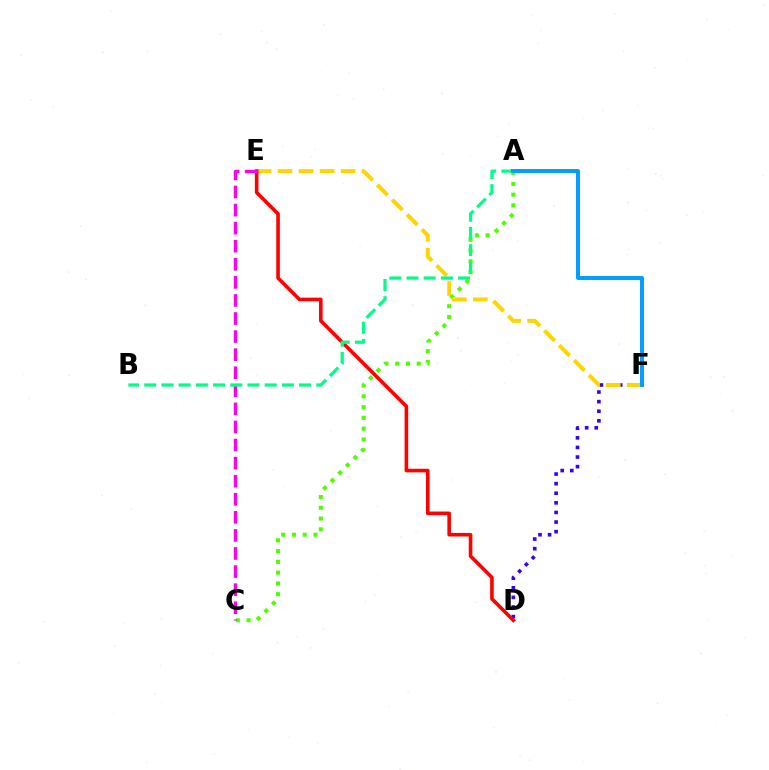{('A', 'C'): [{'color': '#4fff00', 'line_style': 'dotted', 'thickness': 2.92}], ('D', 'F'): [{'color': '#3700ff', 'line_style': 'dotted', 'thickness': 2.61}], ('E', 'F'): [{'color': '#ffd500', 'line_style': 'dashed', 'thickness': 2.86}], ('D', 'E'): [{'color': '#ff0000', 'line_style': 'solid', 'thickness': 2.59}], ('C', 'E'): [{'color': '#ff00ed', 'line_style': 'dashed', 'thickness': 2.46}], ('A', 'B'): [{'color': '#00ff86', 'line_style': 'dashed', 'thickness': 2.34}], ('A', 'F'): [{'color': '#009eff', 'line_style': 'solid', 'thickness': 2.85}]}